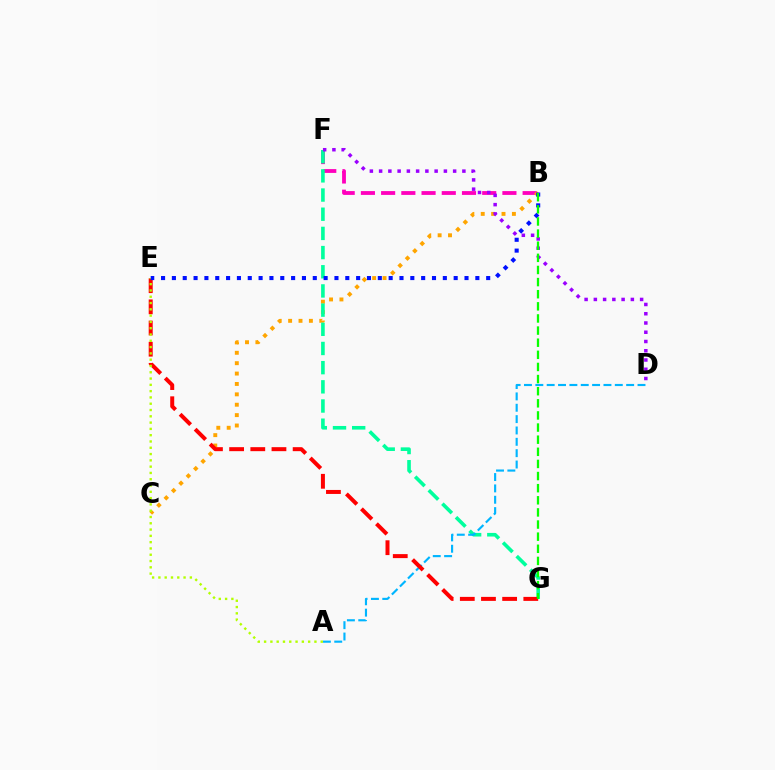{('B', 'F'): [{'color': '#ff00bd', 'line_style': 'dashed', 'thickness': 2.75}], ('B', 'C'): [{'color': '#ffa500', 'line_style': 'dotted', 'thickness': 2.82}], ('F', 'G'): [{'color': '#00ff9d', 'line_style': 'dashed', 'thickness': 2.61}], ('A', 'D'): [{'color': '#00b5ff', 'line_style': 'dashed', 'thickness': 1.54}], ('D', 'F'): [{'color': '#9b00ff', 'line_style': 'dotted', 'thickness': 2.51}], ('E', 'G'): [{'color': '#ff0000', 'line_style': 'dashed', 'thickness': 2.88}], ('A', 'E'): [{'color': '#b3ff00', 'line_style': 'dotted', 'thickness': 1.71}], ('B', 'E'): [{'color': '#0010ff', 'line_style': 'dotted', 'thickness': 2.94}], ('B', 'G'): [{'color': '#08ff00', 'line_style': 'dashed', 'thickness': 1.65}]}